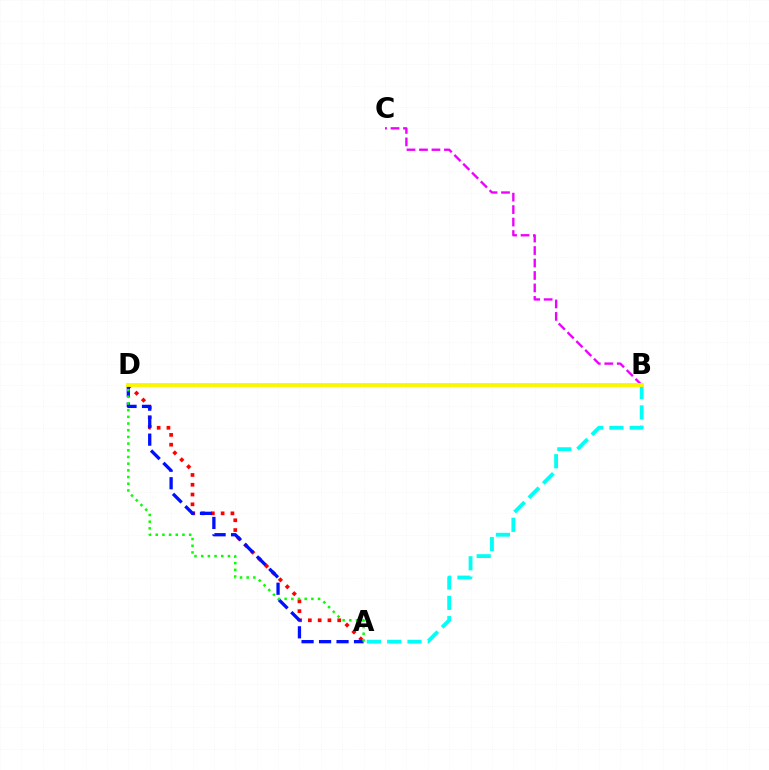{('B', 'C'): [{'color': '#ee00ff', 'line_style': 'dashed', 'thickness': 1.69}], ('A', 'D'): [{'color': '#ff0000', 'line_style': 'dotted', 'thickness': 2.66}, {'color': '#0010ff', 'line_style': 'dashed', 'thickness': 2.38}, {'color': '#08ff00', 'line_style': 'dotted', 'thickness': 1.82}], ('A', 'B'): [{'color': '#00fff6', 'line_style': 'dashed', 'thickness': 2.76}], ('B', 'D'): [{'color': '#fcf500', 'line_style': 'solid', 'thickness': 2.79}]}